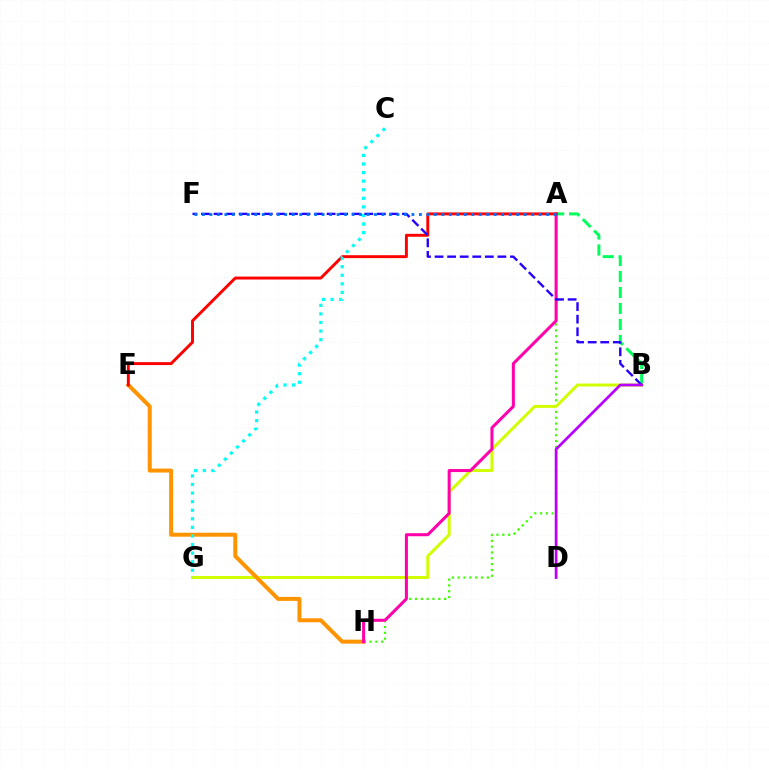{('A', 'H'): [{'color': '#3dff00', 'line_style': 'dotted', 'thickness': 1.58}, {'color': '#ff00ac', 'line_style': 'solid', 'thickness': 2.18}], ('A', 'B'): [{'color': '#00ff5c', 'line_style': 'dashed', 'thickness': 2.17}], ('B', 'G'): [{'color': '#d1ff00', 'line_style': 'solid', 'thickness': 2.14}], ('E', 'H'): [{'color': '#ff9400', 'line_style': 'solid', 'thickness': 2.87}], ('A', 'E'): [{'color': '#ff0000', 'line_style': 'solid', 'thickness': 2.11}], ('C', 'G'): [{'color': '#00fff6', 'line_style': 'dotted', 'thickness': 2.33}], ('B', 'F'): [{'color': '#2500ff', 'line_style': 'dashed', 'thickness': 1.71}], ('B', 'D'): [{'color': '#b900ff', 'line_style': 'solid', 'thickness': 1.97}], ('A', 'F'): [{'color': '#0074ff', 'line_style': 'dotted', 'thickness': 2.03}]}